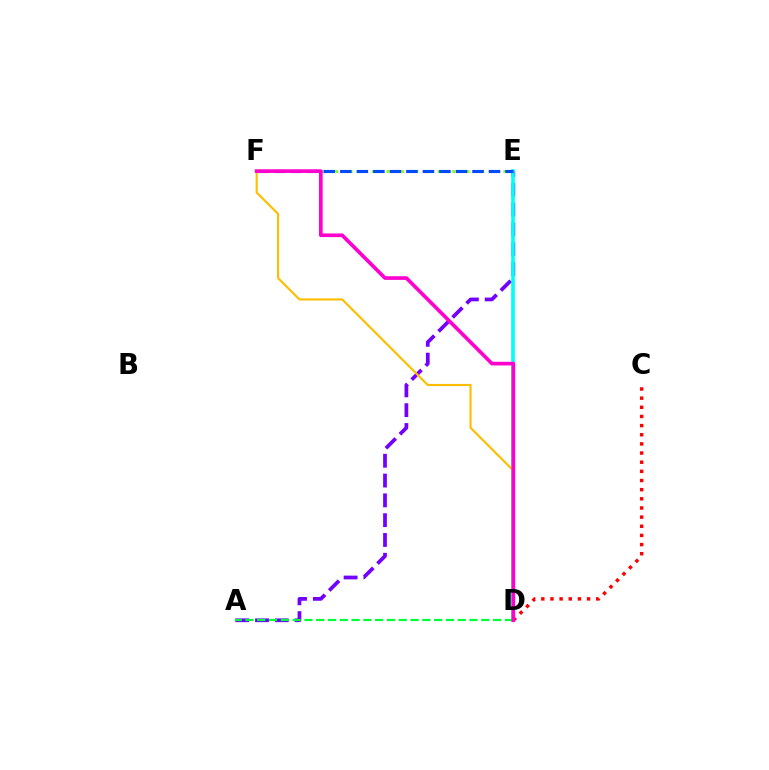{('C', 'D'): [{'color': '#ff0000', 'line_style': 'dotted', 'thickness': 2.49}], ('E', 'F'): [{'color': '#84ff00', 'line_style': 'dotted', 'thickness': 1.99}, {'color': '#004bff', 'line_style': 'dashed', 'thickness': 2.24}], ('A', 'E'): [{'color': '#7200ff', 'line_style': 'dashed', 'thickness': 2.69}], ('D', 'E'): [{'color': '#00fff6', 'line_style': 'solid', 'thickness': 2.6}], ('A', 'D'): [{'color': '#00ff39', 'line_style': 'dashed', 'thickness': 1.6}], ('D', 'F'): [{'color': '#ffbd00', 'line_style': 'solid', 'thickness': 1.53}, {'color': '#ff00cf', 'line_style': 'solid', 'thickness': 2.63}]}